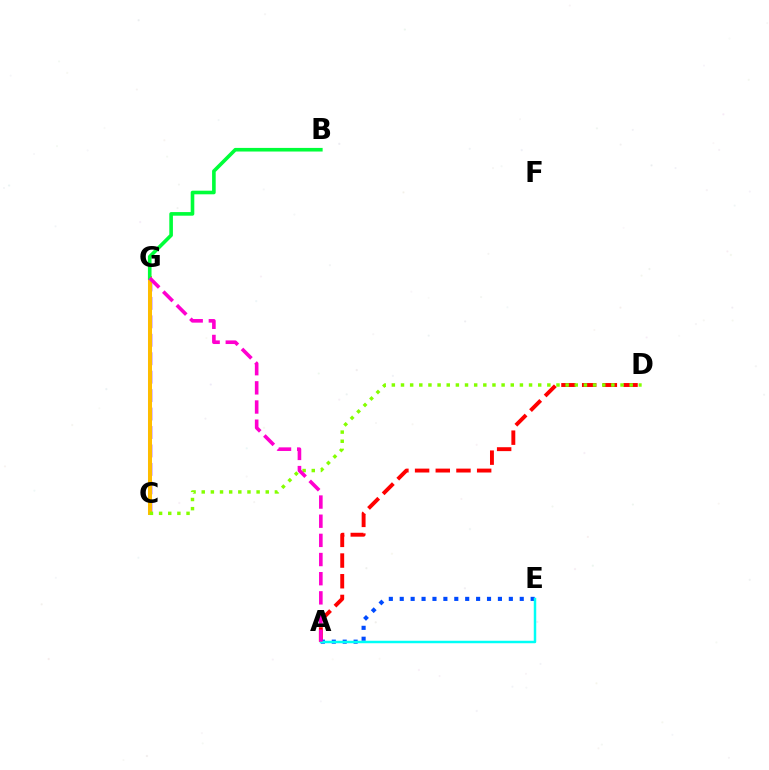{('C', 'G'): [{'color': '#7200ff', 'line_style': 'dashed', 'thickness': 2.51}, {'color': '#ffbd00', 'line_style': 'solid', 'thickness': 2.9}], ('A', 'D'): [{'color': '#ff0000', 'line_style': 'dashed', 'thickness': 2.81}], ('C', 'D'): [{'color': '#84ff00', 'line_style': 'dotted', 'thickness': 2.49}], ('A', 'E'): [{'color': '#004bff', 'line_style': 'dotted', 'thickness': 2.96}, {'color': '#00fff6', 'line_style': 'solid', 'thickness': 1.78}], ('B', 'G'): [{'color': '#00ff39', 'line_style': 'solid', 'thickness': 2.6}], ('A', 'G'): [{'color': '#ff00cf', 'line_style': 'dashed', 'thickness': 2.6}]}